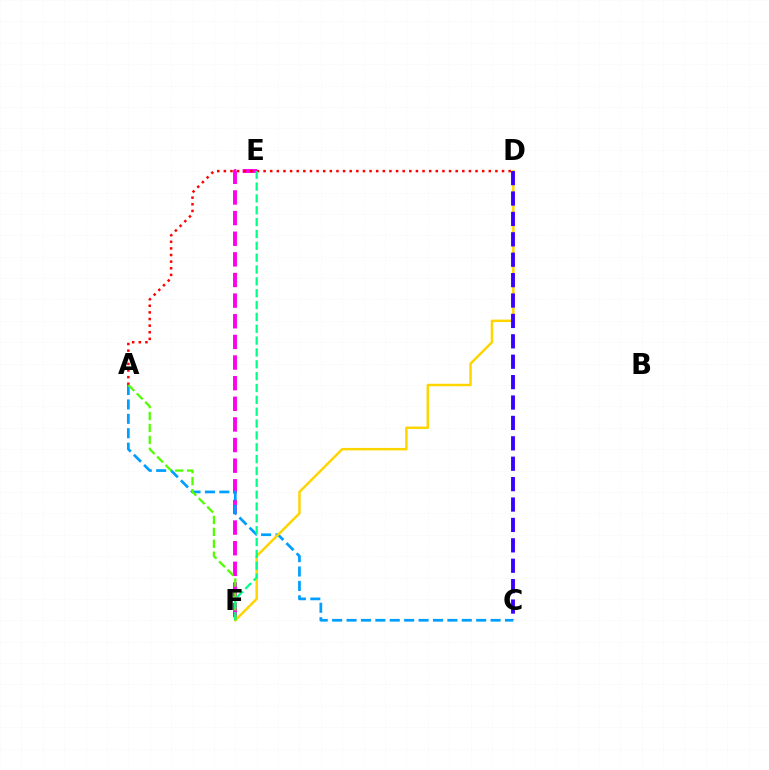{('E', 'F'): [{'color': '#ff00ed', 'line_style': 'dashed', 'thickness': 2.8}, {'color': '#00ff86', 'line_style': 'dashed', 'thickness': 1.61}], ('A', 'D'): [{'color': '#ff0000', 'line_style': 'dotted', 'thickness': 1.8}], ('A', 'C'): [{'color': '#009eff', 'line_style': 'dashed', 'thickness': 1.96}], ('D', 'F'): [{'color': '#ffd500', 'line_style': 'solid', 'thickness': 1.78}], ('A', 'F'): [{'color': '#4fff00', 'line_style': 'dashed', 'thickness': 1.62}], ('C', 'D'): [{'color': '#3700ff', 'line_style': 'dashed', 'thickness': 2.77}]}